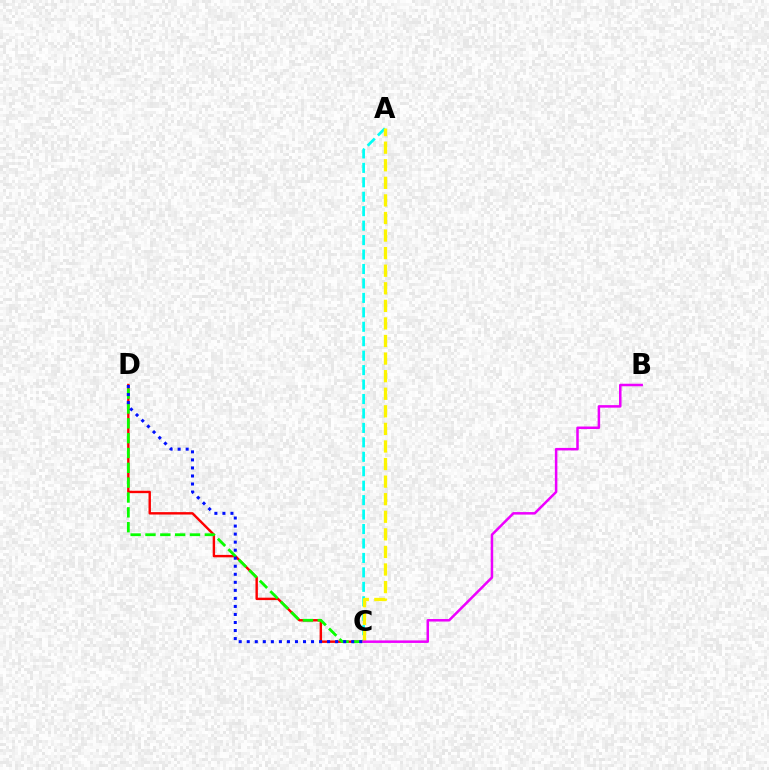{('A', 'C'): [{'color': '#00fff6', 'line_style': 'dashed', 'thickness': 1.96}, {'color': '#fcf500', 'line_style': 'dashed', 'thickness': 2.39}], ('C', 'D'): [{'color': '#ff0000', 'line_style': 'solid', 'thickness': 1.74}, {'color': '#08ff00', 'line_style': 'dashed', 'thickness': 2.02}, {'color': '#0010ff', 'line_style': 'dotted', 'thickness': 2.18}], ('B', 'C'): [{'color': '#ee00ff', 'line_style': 'solid', 'thickness': 1.81}]}